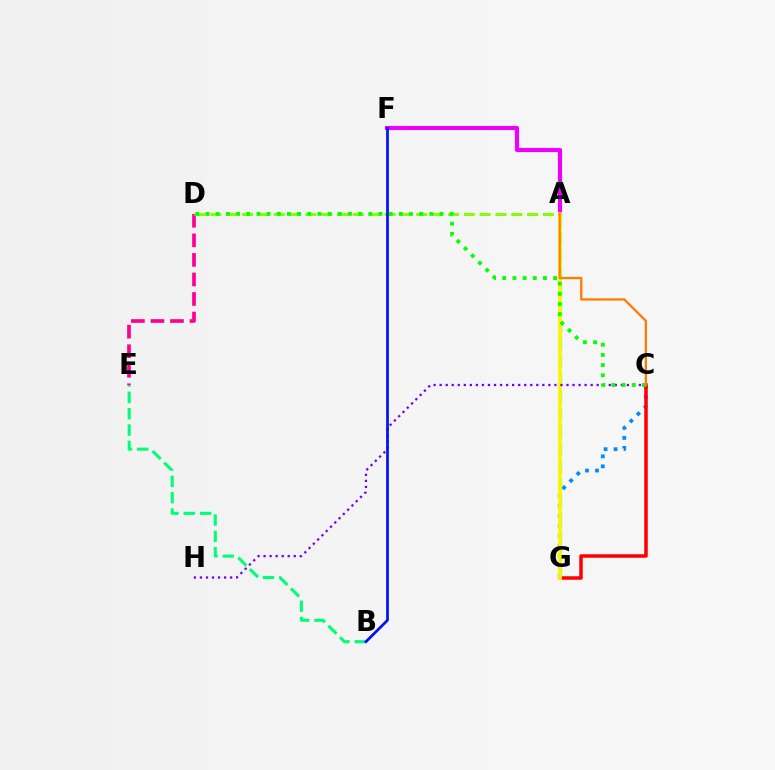{('B', 'E'): [{'color': '#00ff74', 'line_style': 'dashed', 'thickness': 2.22}], ('D', 'E'): [{'color': '#ff0094', 'line_style': 'dashed', 'thickness': 2.65}], ('C', 'G'): [{'color': '#008cff', 'line_style': 'dotted', 'thickness': 2.72}, {'color': '#ff0000', 'line_style': 'solid', 'thickness': 2.52}], ('A', 'F'): [{'color': '#ee00ff', 'line_style': 'solid', 'thickness': 2.97}], ('A', 'G'): [{'color': '#00fff6', 'line_style': 'dashed', 'thickness': 2.39}, {'color': '#fcf500', 'line_style': 'solid', 'thickness': 2.72}], ('C', 'H'): [{'color': '#7200ff', 'line_style': 'dotted', 'thickness': 1.64}], ('A', 'D'): [{'color': '#84ff00', 'line_style': 'dashed', 'thickness': 2.15}], ('C', 'D'): [{'color': '#08ff00', 'line_style': 'dotted', 'thickness': 2.76}], ('A', 'C'): [{'color': '#ff7c00', 'line_style': 'solid', 'thickness': 1.66}], ('B', 'F'): [{'color': '#0010ff', 'line_style': 'solid', 'thickness': 1.96}]}